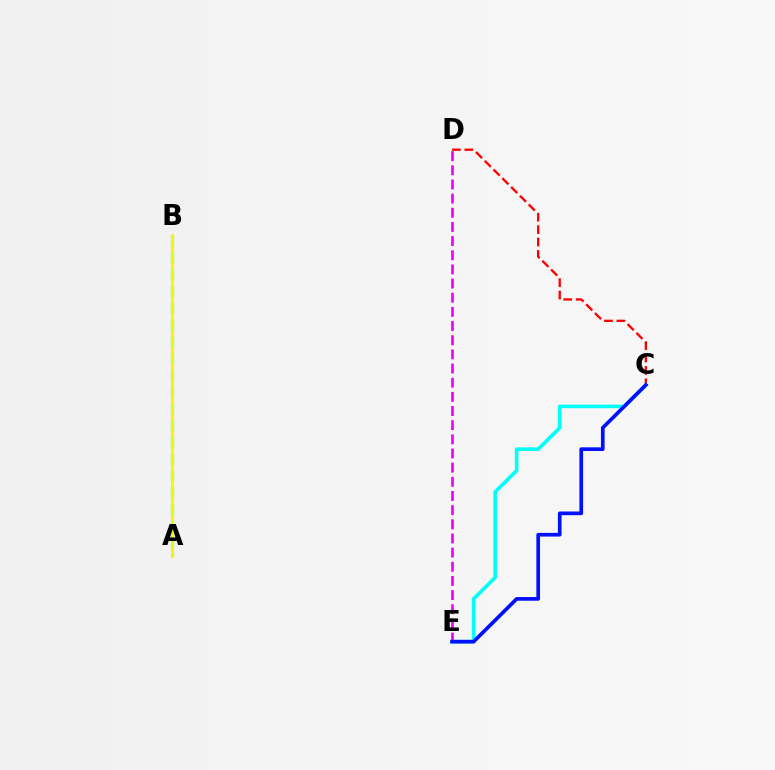{('C', 'D'): [{'color': '#ff0000', 'line_style': 'dashed', 'thickness': 1.68}], ('C', 'E'): [{'color': '#00fff6', 'line_style': 'solid', 'thickness': 2.6}, {'color': '#0010ff', 'line_style': 'solid', 'thickness': 2.65}], ('A', 'B'): [{'color': '#08ff00', 'line_style': 'dashed', 'thickness': 2.28}, {'color': '#fcf500', 'line_style': 'solid', 'thickness': 2.1}], ('D', 'E'): [{'color': '#ee00ff', 'line_style': 'dashed', 'thickness': 1.92}]}